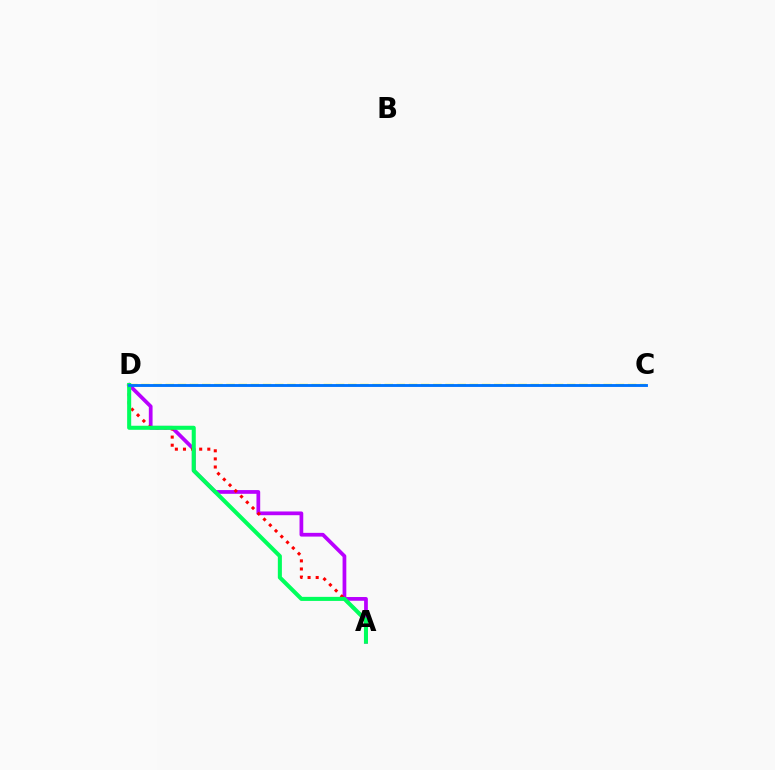{('C', 'D'): [{'color': '#d1ff00', 'line_style': 'dashed', 'thickness': 1.65}, {'color': '#0074ff', 'line_style': 'solid', 'thickness': 2.06}], ('A', 'D'): [{'color': '#b900ff', 'line_style': 'solid', 'thickness': 2.69}, {'color': '#ff0000', 'line_style': 'dotted', 'thickness': 2.2}, {'color': '#00ff5c', 'line_style': 'solid', 'thickness': 2.92}]}